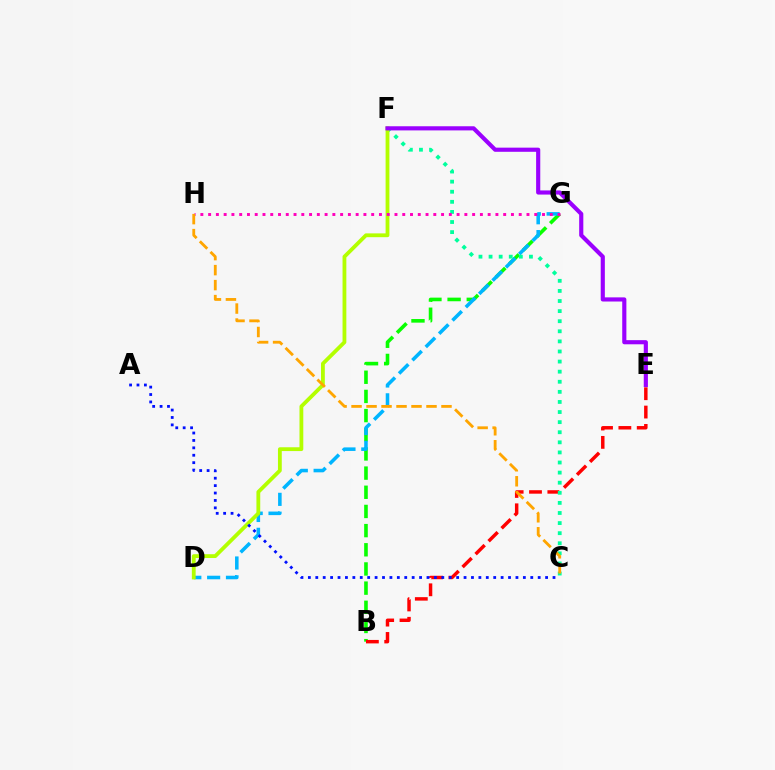{('B', 'G'): [{'color': '#08ff00', 'line_style': 'dashed', 'thickness': 2.6}], ('B', 'E'): [{'color': '#ff0000', 'line_style': 'dashed', 'thickness': 2.49}], ('D', 'G'): [{'color': '#00b5ff', 'line_style': 'dashed', 'thickness': 2.56}], ('C', 'F'): [{'color': '#00ff9d', 'line_style': 'dotted', 'thickness': 2.74}], ('D', 'F'): [{'color': '#b3ff00', 'line_style': 'solid', 'thickness': 2.74}], ('G', 'H'): [{'color': '#ff00bd', 'line_style': 'dotted', 'thickness': 2.11}], ('C', 'H'): [{'color': '#ffa500', 'line_style': 'dashed', 'thickness': 2.04}], ('E', 'F'): [{'color': '#9b00ff', 'line_style': 'solid', 'thickness': 2.98}], ('A', 'C'): [{'color': '#0010ff', 'line_style': 'dotted', 'thickness': 2.01}]}